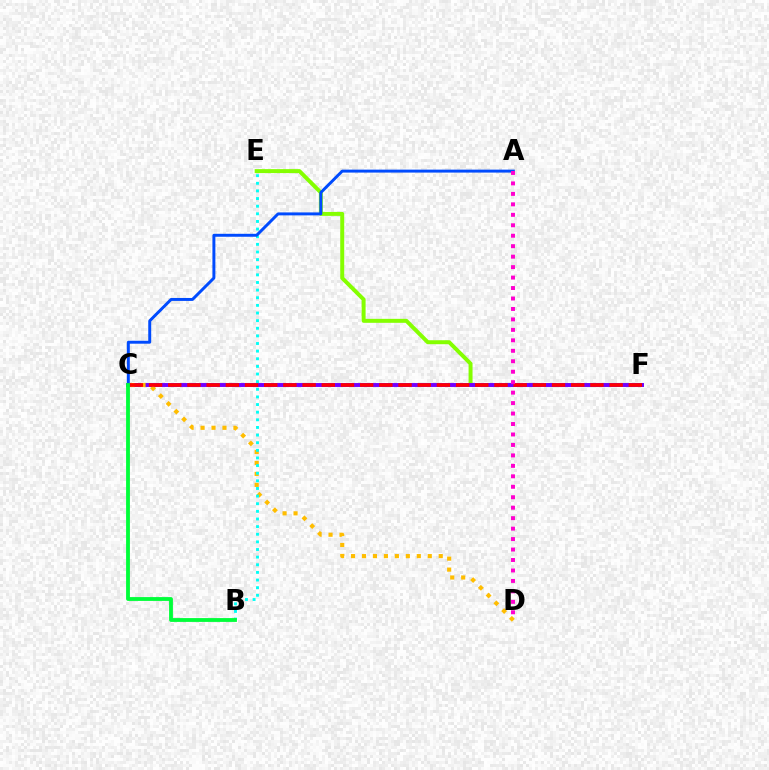{('E', 'F'): [{'color': '#84ff00', 'line_style': 'solid', 'thickness': 2.86}], ('C', 'F'): [{'color': '#7200ff', 'line_style': 'solid', 'thickness': 2.82}, {'color': '#ff0000', 'line_style': 'dashed', 'thickness': 2.61}], ('C', 'D'): [{'color': '#ffbd00', 'line_style': 'dotted', 'thickness': 2.98}], ('B', 'E'): [{'color': '#00fff6', 'line_style': 'dotted', 'thickness': 2.07}], ('A', 'C'): [{'color': '#004bff', 'line_style': 'solid', 'thickness': 2.13}], ('A', 'D'): [{'color': '#ff00cf', 'line_style': 'dotted', 'thickness': 2.84}], ('B', 'C'): [{'color': '#00ff39', 'line_style': 'solid', 'thickness': 2.75}]}